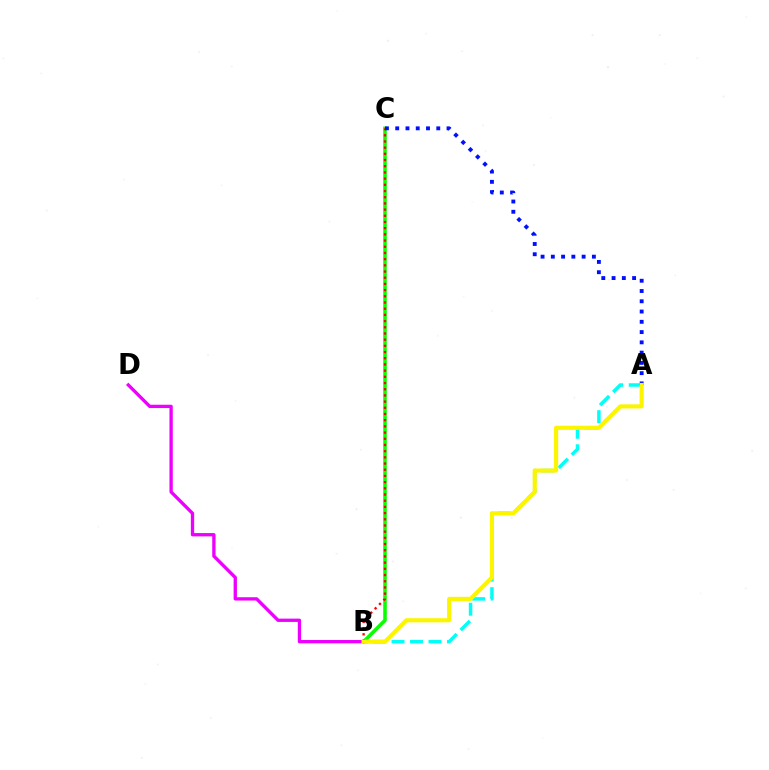{('B', 'C'): [{'color': '#08ff00', 'line_style': 'solid', 'thickness': 2.56}, {'color': '#ff0000', 'line_style': 'dotted', 'thickness': 1.68}], ('A', 'B'): [{'color': '#00fff6', 'line_style': 'dashed', 'thickness': 2.51}, {'color': '#fcf500', 'line_style': 'solid', 'thickness': 2.98}], ('B', 'D'): [{'color': '#ee00ff', 'line_style': 'solid', 'thickness': 2.39}], ('A', 'C'): [{'color': '#0010ff', 'line_style': 'dotted', 'thickness': 2.79}]}